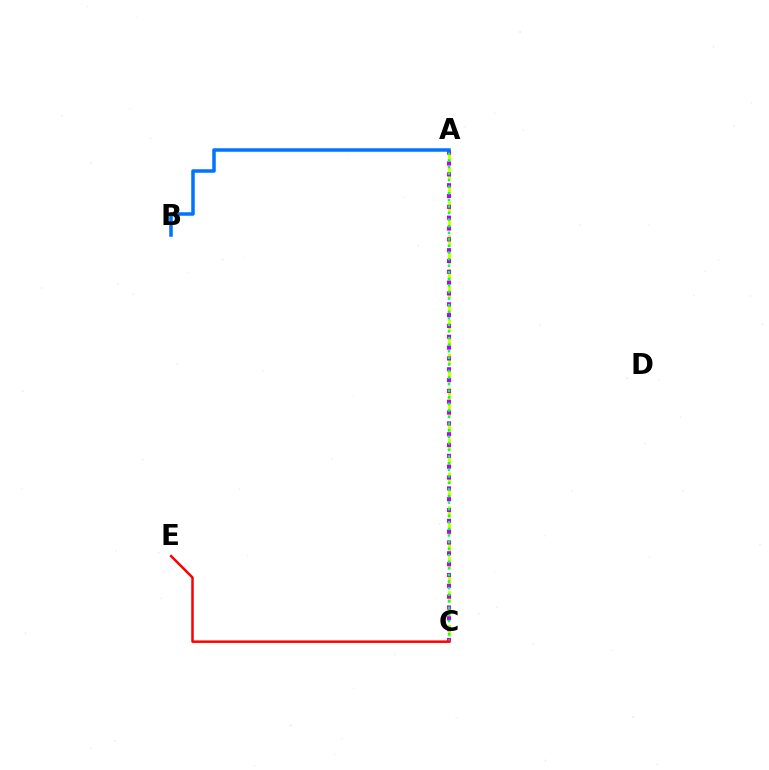{('A', 'C'): [{'color': '#d1ff00', 'line_style': 'dashed', 'thickness': 2.3}, {'color': '#b900ff', 'line_style': 'dotted', 'thickness': 2.94}, {'color': '#00ff5c', 'line_style': 'dotted', 'thickness': 1.79}], ('A', 'B'): [{'color': '#0074ff', 'line_style': 'solid', 'thickness': 2.53}], ('C', 'E'): [{'color': '#ff0000', 'line_style': 'solid', 'thickness': 1.8}]}